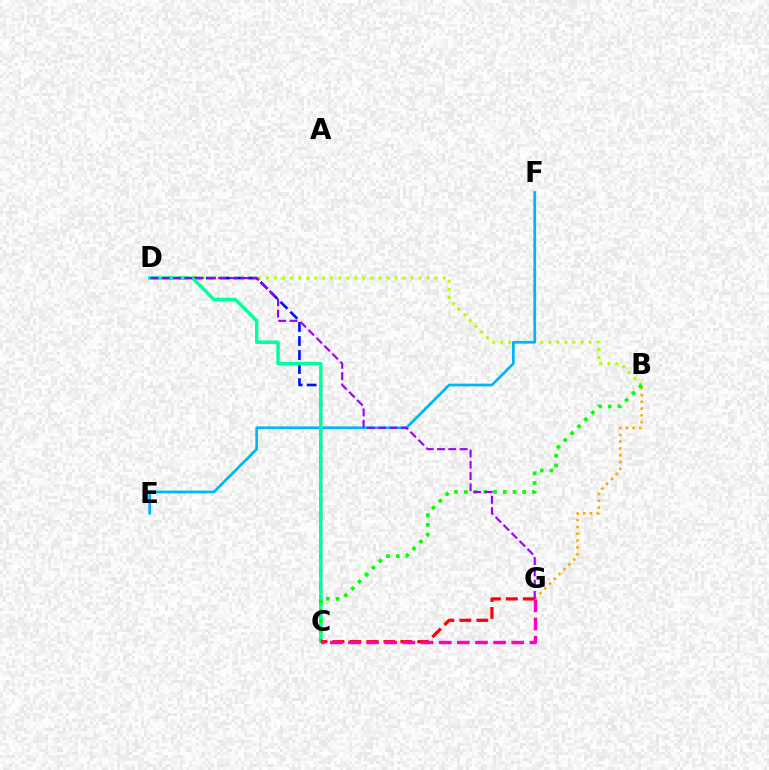{('B', 'D'): [{'color': '#b3ff00', 'line_style': 'dotted', 'thickness': 2.18}], ('B', 'G'): [{'color': '#ffa500', 'line_style': 'dotted', 'thickness': 1.85}], ('E', 'F'): [{'color': '#00b5ff', 'line_style': 'solid', 'thickness': 1.96}], ('C', 'D'): [{'color': '#0010ff', 'line_style': 'dashed', 'thickness': 1.91}, {'color': '#00ff9d', 'line_style': 'solid', 'thickness': 2.47}], ('B', 'C'): [{'color': '#08ff00', 'line_style': 'dotted', 'thickness': 2.65}], ('D', 'G'): [{'color': '#9b00ff', 'line_style': 'dashed', 'thickness': 1.53}], ('C', 'G'): [{'color': '#ff0000', 'line_style': 'dashed', 'thickness': 2.31}, {'color': '#ff00bd', 'line_style': 'dashed', 'thickness': 2.46}]}